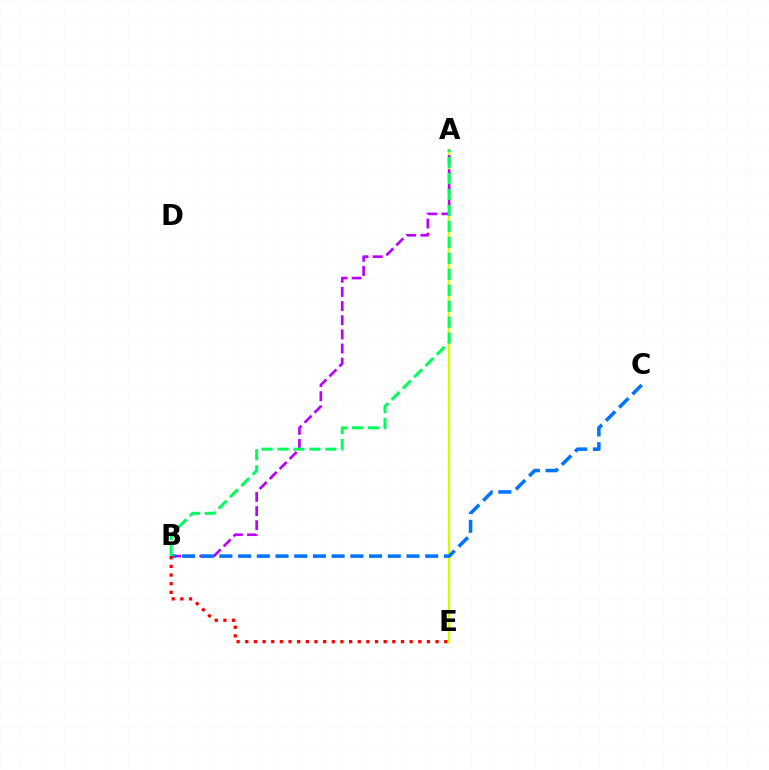{('A', 'E'): [{'color': '#d1ff00', 'line_style': 'solid', 'thickness': 1.77}], ('A', 'B'): [{'color': '#b900ff', 'line_style': 'dashed', 'thickness': 1.92}, {'color': '#00ff5c', 'line_style': 'dashed', 'thickness': 2.17}], ('B', 'C'): [{'color': '#0074ff', 'line_style': 'dashed', 'thickness': 2.54}], ('B', 'E'): [{'color': '#ff0000', 'line_style': 'dotted', 'thickness': 2.35}]}